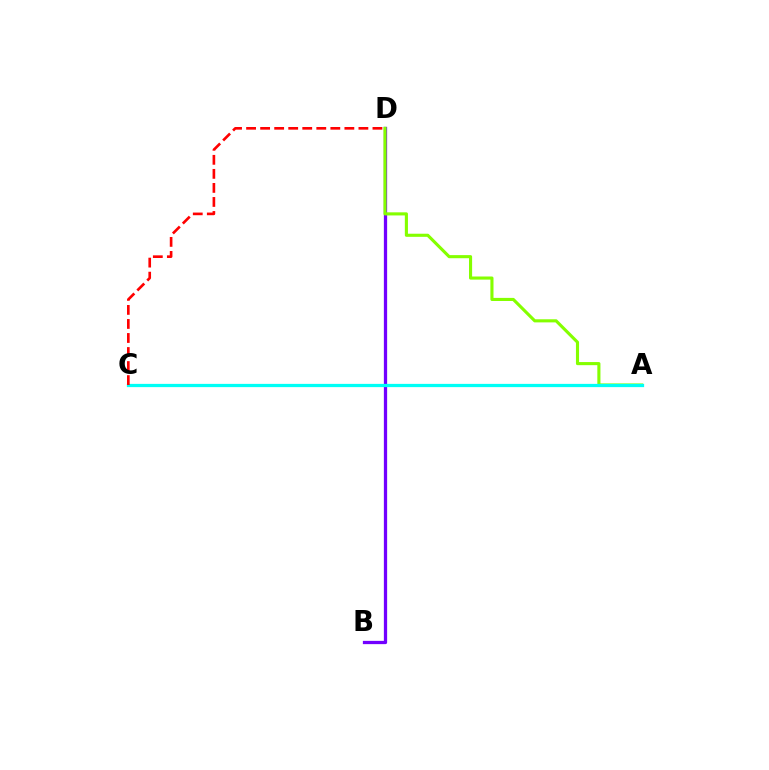{('B', 'D'): [{'color': '#7200ff', 'line_style': 'solid', 'thickness': 2.35}], ('A', 'D'): [{'color': '#84ff00', 'line_style': 'solid', 'thickness': 2.24}], ('A', 'C'): [{'color': '#00fff6', 'line_style': 'solid', 'thickness': 2.34}], ('C', 'D'): [{'color': '#ff0000', 'line_style': 'dashed', 'thickness': 1.91}]}